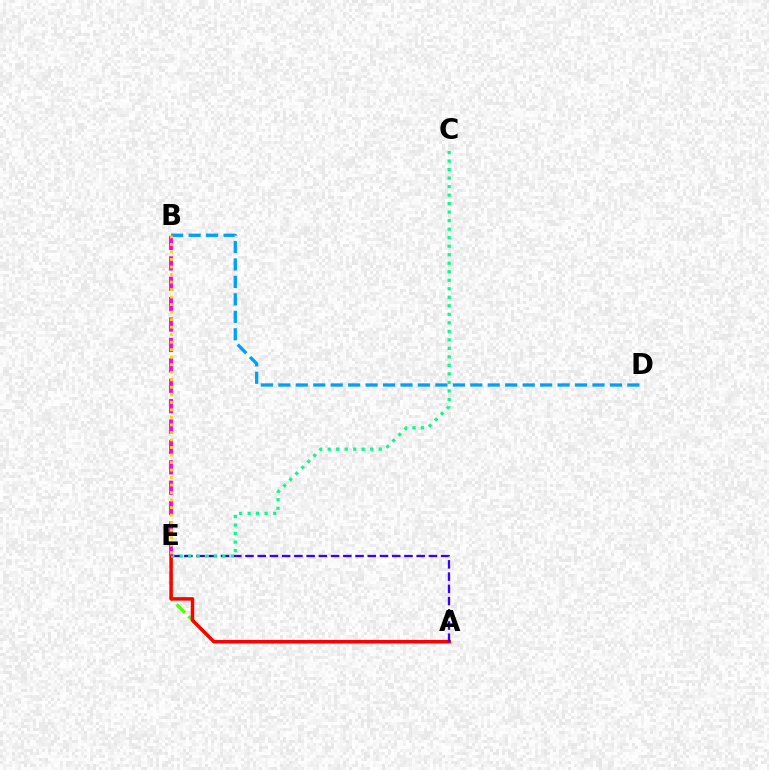{('B', 'D'): [{'color': '#009eff', 'line_style': 'dashed', 'thickness': 2.37}], ('A', 'E'): [{'color': '#4fff00', 'line_style': 'dashed', 'thickness': 2.29}, {'color': '#ff0000', 'line_style': 'solid', 'thickness': 2.51}, {'color': '#3700ff', 'line_style': 'dashed', 'thickness': 1.66}], ('C', 'E'): [{'color': '#00ff86', 'line_style': 'dotted', 'thickness': 2.31}], ('B', 'E'): [{'color': '#ff00ed', 'line_style': 'dashed', 'thickness': 2.77}, {'color': '#ffd500', 'line_style': 'dotted', 'thickness': 2.04}]}